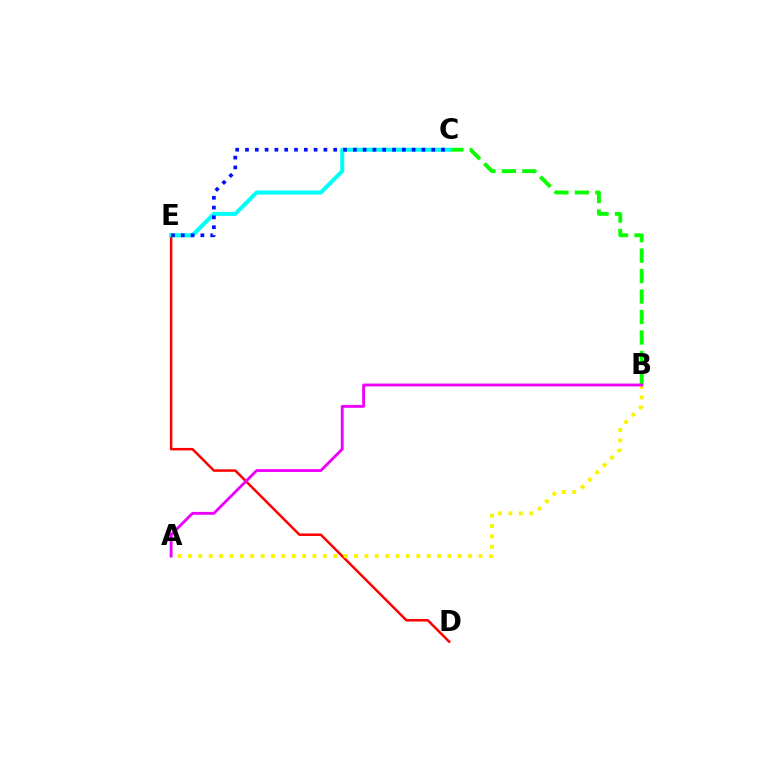{('D', 'E'): [{'color': '#ff0000', 'line_style': 'solid', 'thickness': 1.79}], ('B', 'C'): [{'color': '#08ff00', 'line_style': 'dashed', 'thickness': 2.78}], ('A', 'B'): [{'color': '#fcf500', 'line_style': 'dotted', 'thickness': 2.82}, {'color': '#ee00ff', 'line_style': 'solid', 'thickness': 2.06}], ('C', 'E'): [{'color': '#00fff6', 'line_style': 'solid', 'thickness': 2.92}, {'color': '#0010ff', 'line_style': 'dotted', 'thickness': 2.66}]}